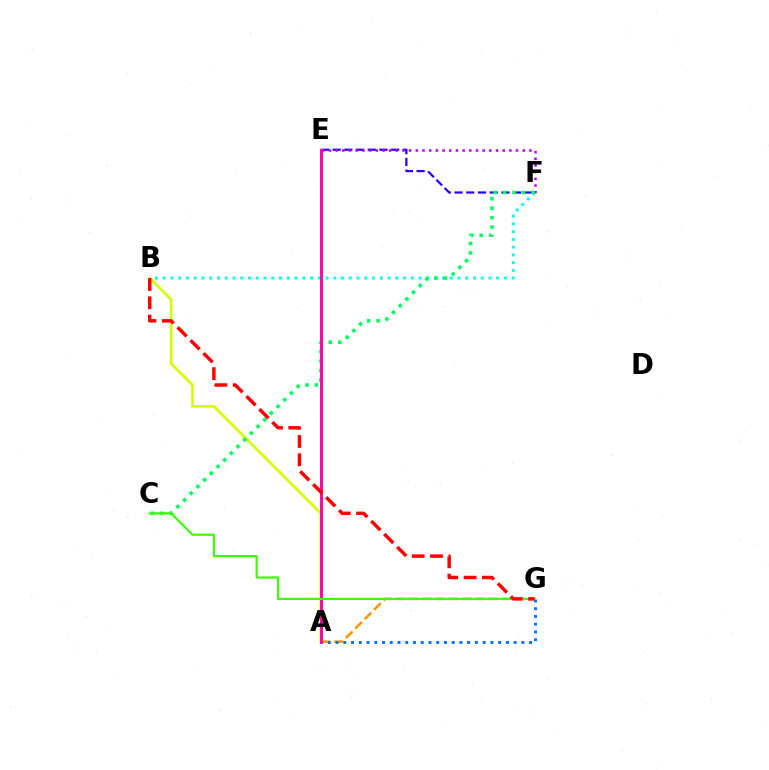{('E', 'F'): [{'color': '#2500ff', 'line_style': 'dashed', 'thickness': 1.59}, {'color': '#b900ff', 'line_style': 'dotted', 'thickness': 1.82}], ('A', 'G'): [{'color': '#ff9400', 'line_style': 'dashed', 'thickness': 1.81}, {'color': '#0074ff', 'line_style': 'dotted', 'thickness': 2.1}], ('B', 'F'): [{'color': '#00fff6', 'line_style': 'dotted', 'thickness': 2.11}], ('A', 'B'): [{'color': '#d1ff00', 'line_style': 'solid', 'thickness': 1.93}], ('C', 'F'): [{'color': '#00ff5c', 'line_style': 'dotted', 'thickness': 2.57}], ('A', 'E'): [{'color': '#ff00ac', 'line_style': 'solid', 'thickness': 2.09}], ('C', 'G'): [{'color': '#3dff00', 'line_style': 'solid', 'thickness': 1.58}], ('B', 'G'): [{'color': '#ff0000', 'line_style': 'dashed', 'thickness': 2.49}]}